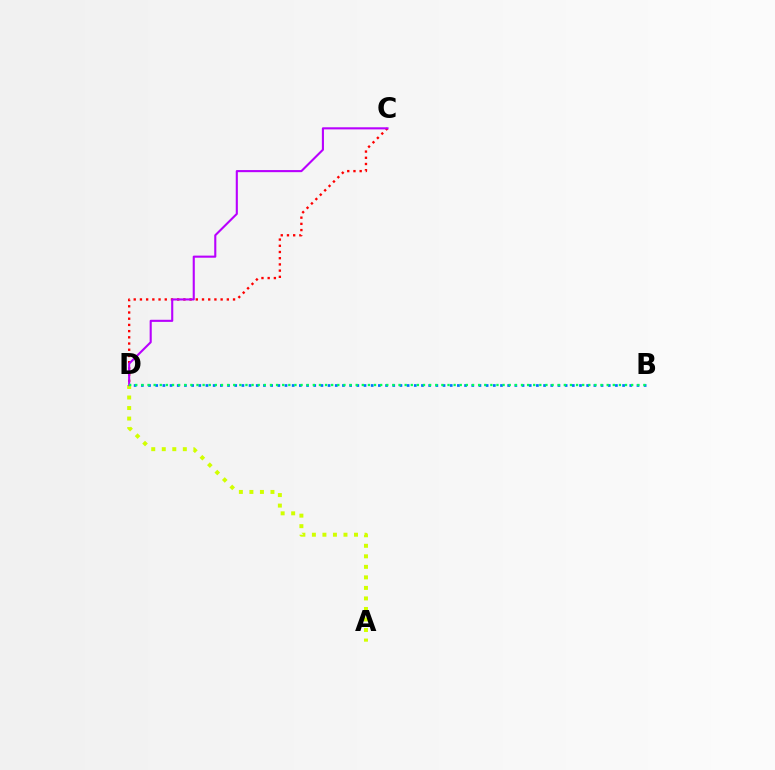{('B', 'D'): [{'color': '#0074ff', 'line_style': 'dotted', 'thickness': 1.95}, {'color': '#00ff5c', 'line_style': 'dotted', 'thickness': 1.66}], ('C', 'D'): [{'color': '#ff0000', 'line_style': 'dotted', 'thickness': 1.69}, {'color': '#b900ff', 'line_style': 'solid', 'thickness': 1.51}], ('A', 'D'): [{'color': '#d1ff00', 'line_style': 'dotted', 'thickness': 2.86}]}